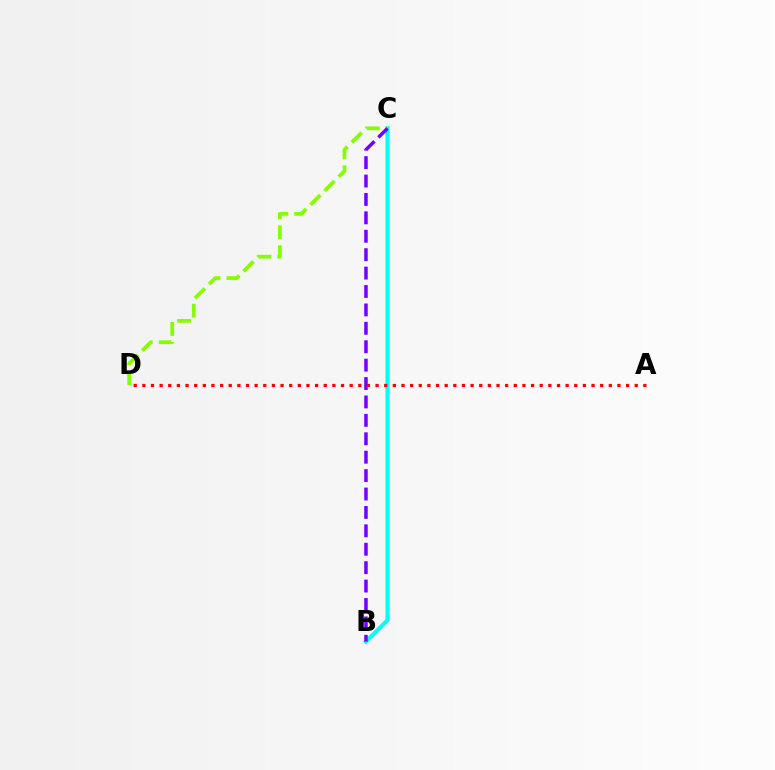{('B', 'C'): [{'color': '#00fff6', 'line_style': 'solid', 'thickness': 2.95}, {'color': '#7200ff', 'line_style': 'dashed', 'thickness': 2.5}], ('C', 'D'): [{'color': '#84ff00', 'line_style': 'dashed', 'thickness': 2.7}], ('A', 'D'): [{'color': '#ff0000', 'line_style': 'dotted', 'thickness': 2.35}]}